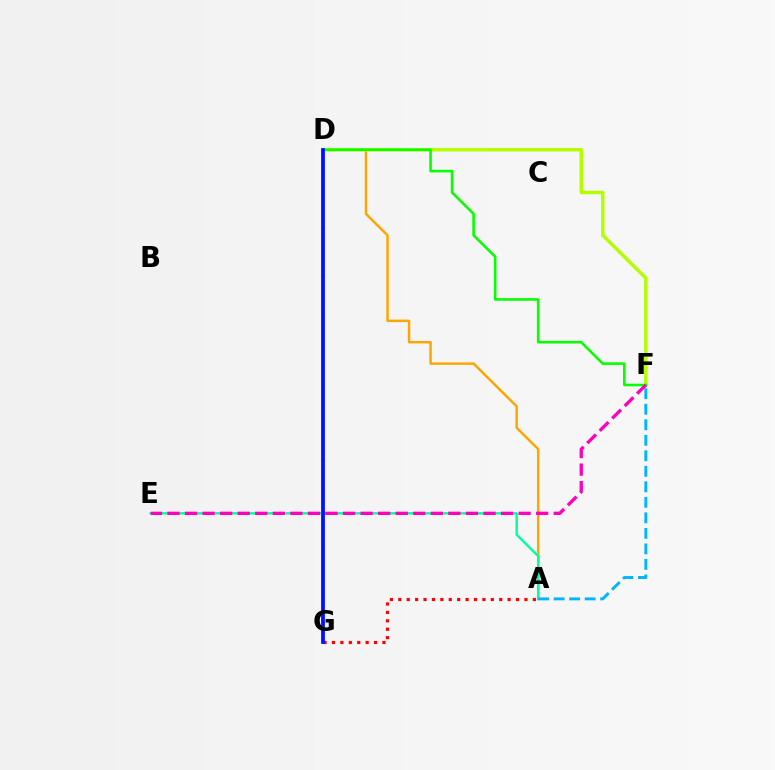{('A', 'D'): [{'color': '#ffa500', 'line_style': 'solid', 'thickness': 1.76}], ('A', 'E'): [{'color': '#00ff9d', 'line_style': 'solid', 'thickness': 1.72}], ('D', 'G'): [{'color': '#9b00ff', 'line_style': 'dotted', 'thickness': 1.7}, {'color': '#0010ff', 'line_style': 'solid', 'thickness': 2.7}], ('A', 'F'): [{'color': '#00b5ff', 'line_style': 'dashed', 'thickness': 2.11}], ('A', 'G'): [{'color': '#ff0000', 'line_style': 'dotted', 'thickness': 2.28}], ('D', 'F'): [{'color': '#b3ff00', 'line_style': 'solid', 'thickness': 2.52}, {'color': '#08ff00', 'line_style': 'solid', 'thickness': 1.87}], ('E', 'F'): [{'color': '#ff00bd', 'line_style': 'dashed', 'thickness': 2.39}]}